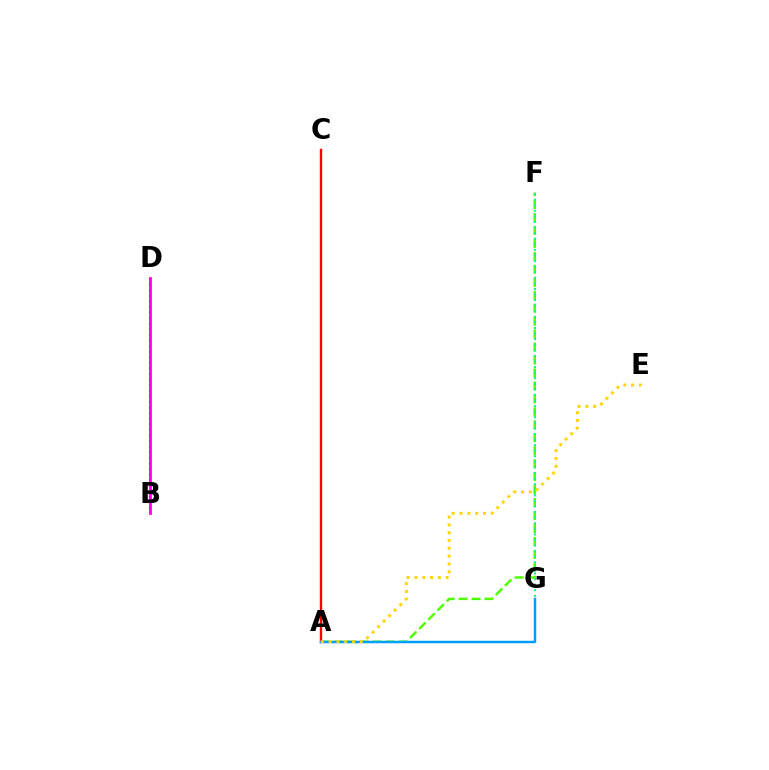{('A', 'F'): [{'color': '#4fff00', 'line_style': 'dashed', 'thickness': 1.76}], ('F', 'G'): [{'color': '#00ff86', 'line_style': 'dotted', 'thickness': 1.52}], ('A', 'C'): [{'color': '#ff0000', 'line_style': 'solid', 'thickness': 1.7}], ('B', 'D'): [{'color': '#3700ff', 'line_style': 'dotted', 'thickness': 1.52}, {'color': '#ff00ed', 'line_style': 'solid', 'thickness': 1.99}], ('A', 'G'): [{'color': '#009eff', 'line_style': 'solid', 'thickness': 1.78}], ('A', 'E'): [{'color': '#ffd500', 'line_style': 'dotted', 'thickness': 2.12}]}